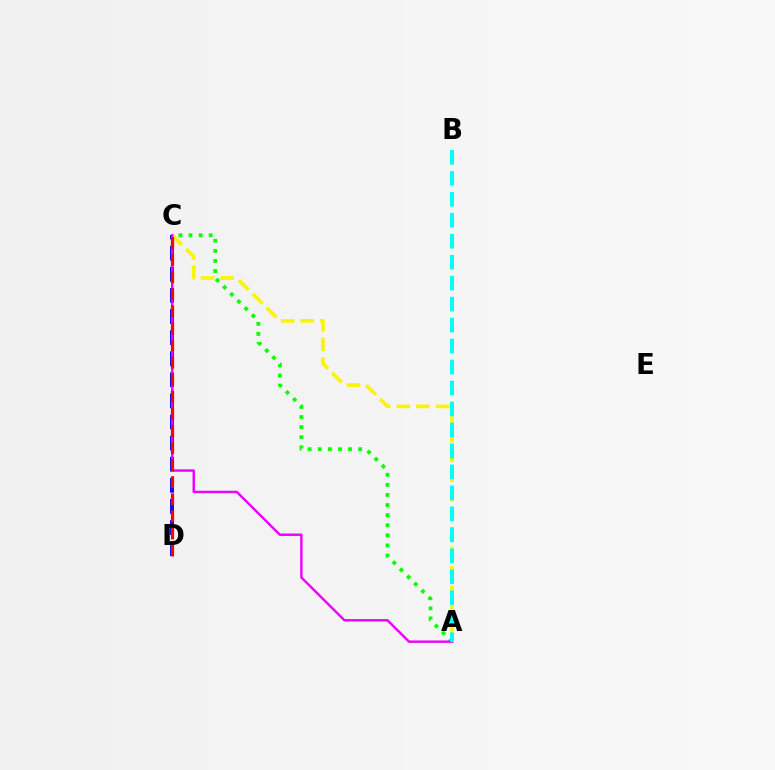{('A', 'C'): [{'color': '#08ff00', 'line_style': 'dotted', 'thickness': 2.74}, {'color': '#fcf500', 'line_style': 'dashed', 'thickness': 2.66}, {'color': '#ee00ff', 'line_style': 'solid', 'thickness': 1.75}], ('C', 'D'): [{'color': '#0010ff', 'line_style': 'dashed', 'thickness': 2.87}, {'color': '#ff0000', 'line_style': 'dashed', 'thickness': 2.32}], ('A', 'B'): [{'color': '#00fff6', 'line_style': 'dashed', 'thickness': 2.85}]}